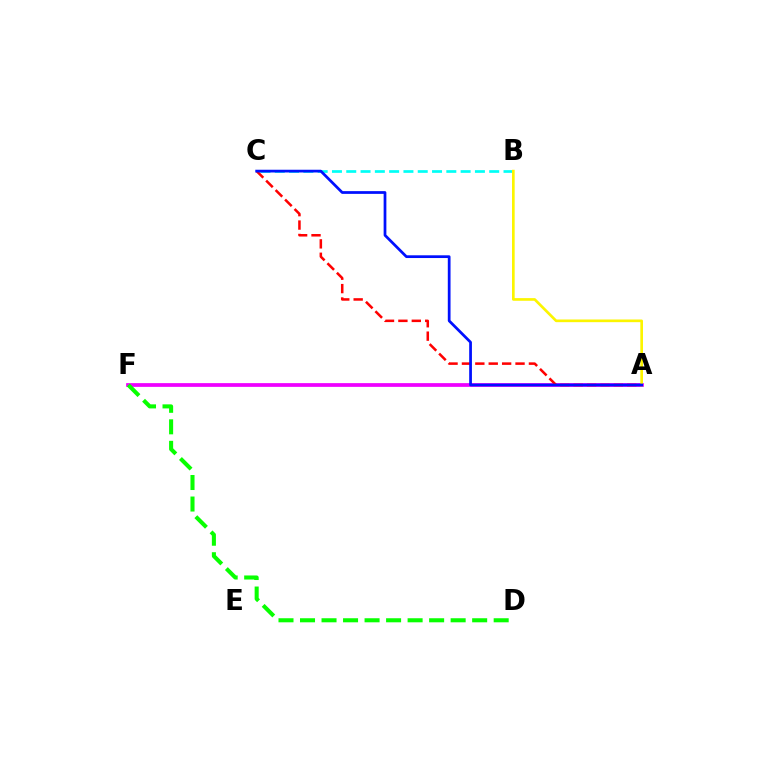{('A', 'F'): [{'color': '#ee00ff', 'line_style': 'solid', 'thickness': 2.69}], ('B', 'C'): [{'color': '#00fff6', 'line_style': 'dashed', 'thickness': 1.94}], ('D', 'F'): [{'color': '#08ff00', 'line_style': 'dashed', 'thickness': 2.92}], ('A', 'C'): [{'color': '#ff0000', 'line_style': 'dashed', 'thickness': 1.82}, {'color': '#0010ff', 'line_style': 'solid', 'thickness': 1.97}], ('A', 'B'): [{'color': '#fcf500', 'line_style': 'solid', 'thickness': 1.92}]}